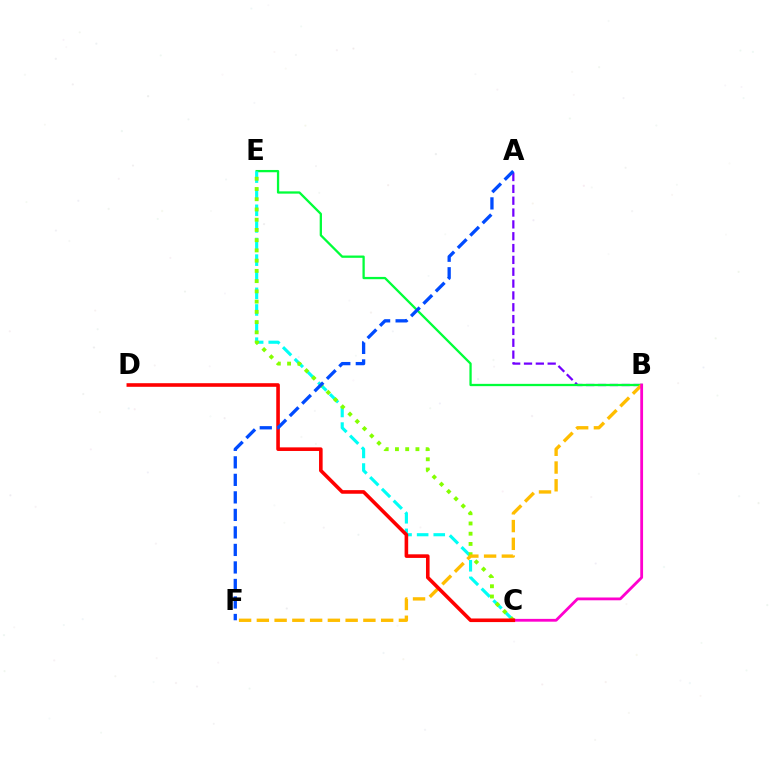{('A', 'B'): [{'color': '#7200ff', 'line_style': 'dashed', 'thickness': 1.61}], ('B', 'E'): [{'color': '#00ff39', 'line_style': 'solid', 'thickness': 1.65}], ('C', 'E'): [{'color': '#00fff6', 'line_style': 'dashed', 'thickness': 2.26}, {'color': '#84ff00', 'line_style': 'dotted', 'thickness': 2.78}], ('B', 'F'): [{'color': '#ffbd00', 'line_style': 'dashed', 'thickness': 2.41}], ('B', 'C'): [{'color': '#ff00cf', 'line_style': 'solid', 'thickness': 2.02}], ('C', 'D'): [{'color': '#ff0000', 'line_style': 'solid', 'thickness': 2.59}], ('A', 'F'): [{'color': '#004bff', 'line_style': 'dashed', 'thickness': 2.38}]}